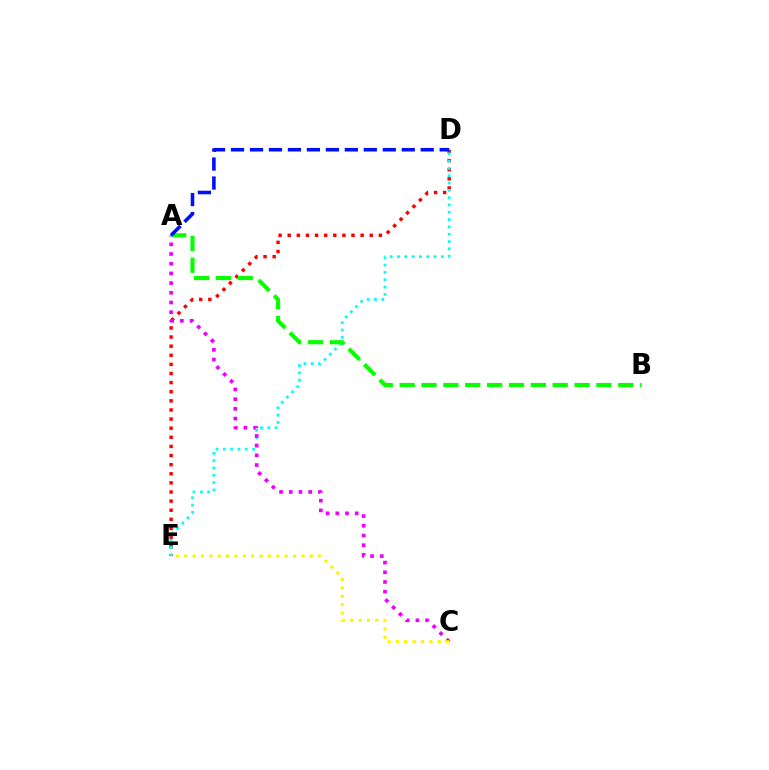{('D', 'E'): [{'color': '#ff0000', 'line_style': 'dotted', 'thickness': 2.48}, {'color': '#00fff6', 'line_style': 'dotted', 'thickness': 1.99}], ('A', 'C'): [{'color': '#ee00ff', 'line_style': 'dotted', 'thickness': 2.63}], ('A', 'B'): [{'color': '#08ff00', 'line_style': 'dashed', 'thickness': 2.97}], ('C', 'E'): [{'color': '#fcf500', 'line_style': 'dotted', 'thickness': 2.27}], ('A', 'D'): [{'color': '#0010ff', 'line_style': 'dashed', 'thickness': 2.58}]}